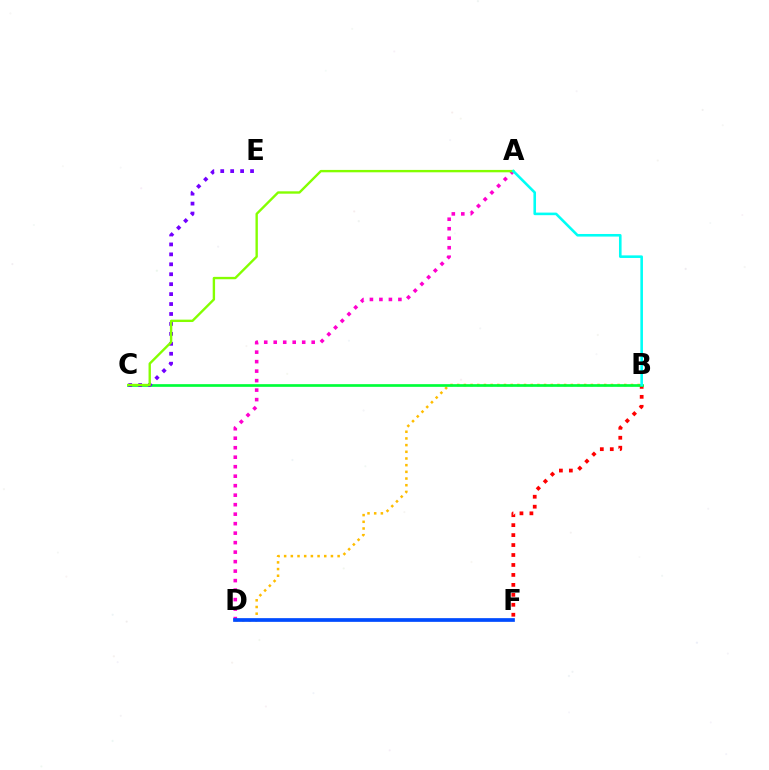{('B', 'D'): [{'color': '#ffbd00', 'line_style': 'dotted', 'thickness': 1.82}], ('B', 'F'): [{'color': '#ff0000', 'line_style': 'dotted', 'thickness': 2.71}], ('A', 'D'): [{'color': '#ff00cf', 'line_style': 'dotted', 'thickness': 2.58}], ('B', 'C'): [{'color': '#00ff39', 'line_style': 'solid', 'thickness': 1.93}], ('C', 'E'): [{'color': '#7200ff', 'line_style': 'dotted', 'thickness': 2.7}], ('A', 'C'): [{'color': '#84ff00', 'line_style': 'solid', 'thickness': 1.71}], ('A', 'B'): [{'color': '#00fff6', 'line_style': 'solid', 'thickness': 1.87}], ('D', 'F'): [{'color': '#004bff', 'line_style': 'solid', 'thickness': 2.67}]}